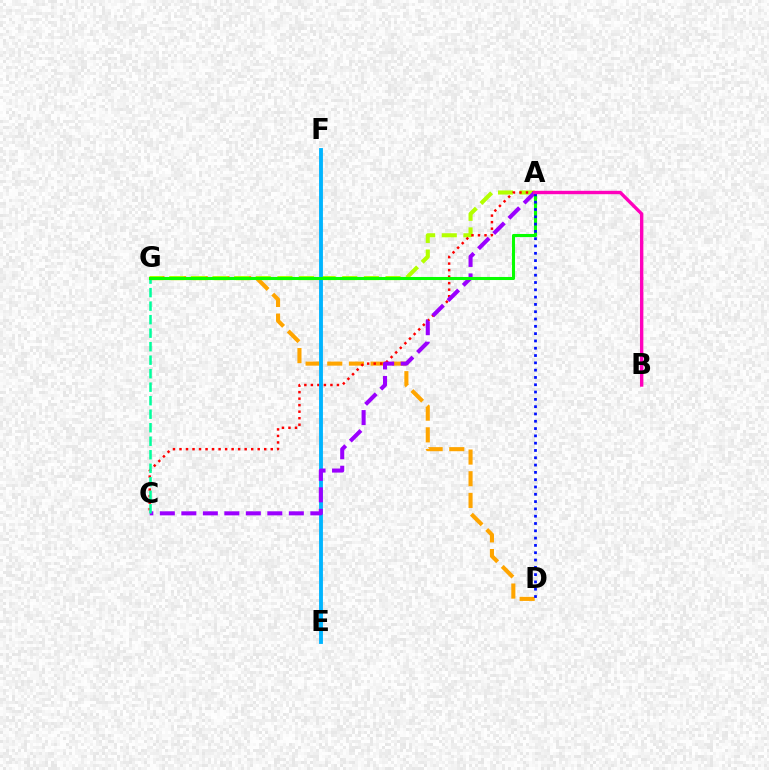{('D', 'G'): [{'color': '#ffa500', 'line_style': 'dashed', 'thickness': 2.94}], ('A', 'G'): [{'color': '#b3ff00', 'line_style': 'dashed', 'thickness': 2.94}, {'color': '#08ff00', 'line_style': 'solid', 'thickness': 2.2}], ('A', 'C'): [{'color': '#ff0000', 'line_style': 'dotted', 'thickness': 1.77}, {'color': '#9b00ff', 'line_style': 'dashed', 'thickness': 2.92}], ('E', 'F'): [{'color': '#00b5ff', 'line_style': 'solid', 'thickness': 2.78}], ('C', 'G'): [{'color': '#00ff9d', 'line_style': 'dashed', 'thickness': 1.84}], ('A', 'D'): [{'color': '#0010ff', 'line_style': 'dotted', 'thickness': 1.98}], ('A', 'B'): [{'color': '#ff00bd', 'line_style': 'solid', 'thickness': 2.44}]}